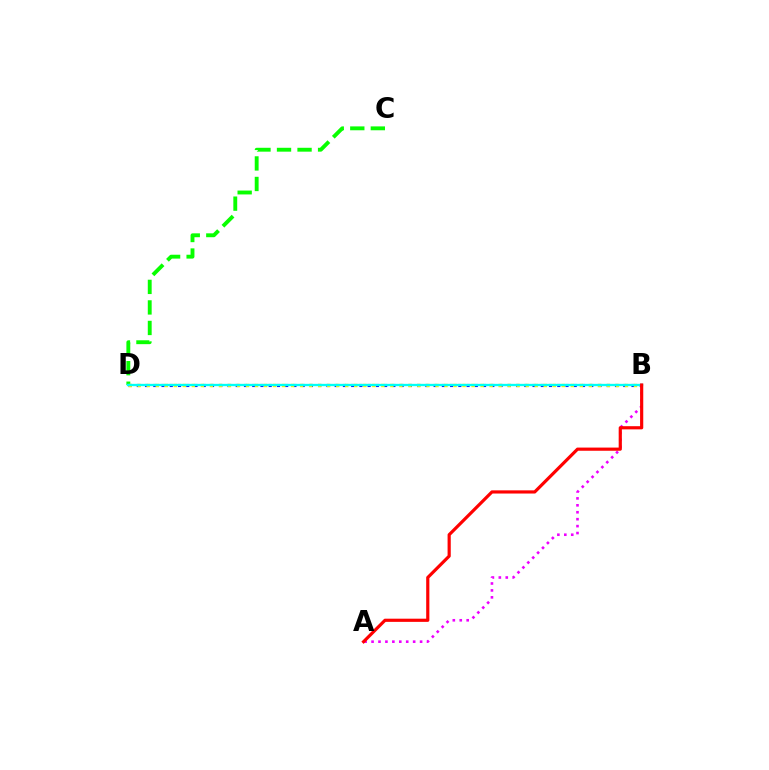{('B', 'D'): [{'color': '#0010ff', 'line_style': 'dotted', 'thickness': 2.24}, {'color': '#fcf500', 'line_style': 'dotted', 'thickness': 2.45}, {'color': '#00fff6', 'line_style': 'solid', 'thickness': 1.67}], ('C', 'D'): [{'color': '#08ff00', 'line_style': 'dashed', 'thickness': 2.79}], ('A', 'B'): [{'color': '#ee00ff', 'line_style': 'dotted', 'thickness': 1.88}, {'color': '#ff0000', 'line_style': 'solid', 'thickness': 2.29}]}